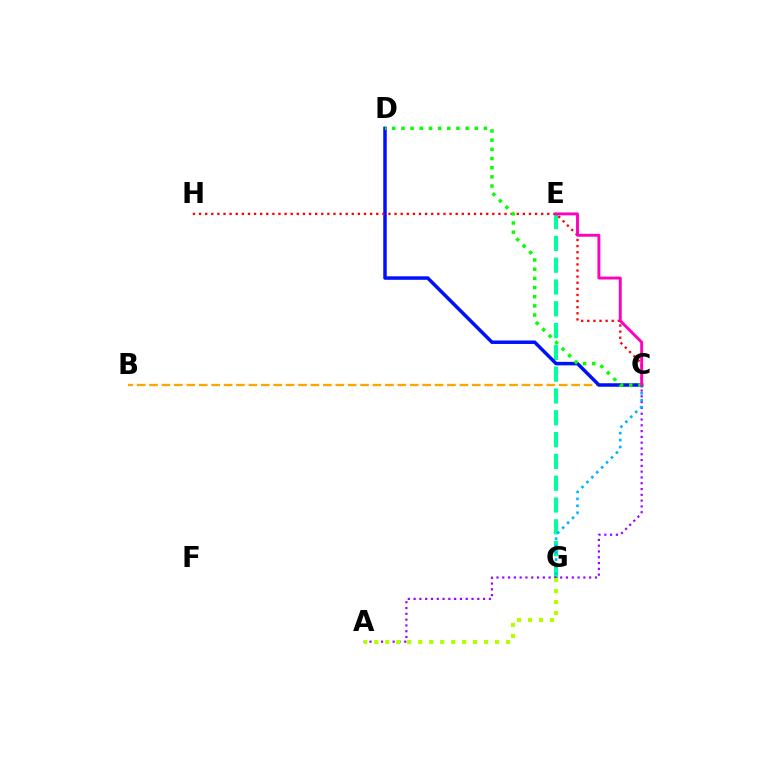{('E', 'G'): [{'color': '#00ff9d', 'line_style': 'dashed', 'thickness': 2.96}], ('A', 'C'): [{'color': '#9b00ff', 'line_style': 'dotted', 'thickness': 1.57}], ('B', 'C'): [{'color': '#ffa500', 'line_style': 'dashed', 'thickness': 1.69}], ('A', 'G'): [{'color': '#b3ff00', 'line_style': 'dotted', 'thickness': 2.98}], ('C', 'G'): [{'color': '#00b5ff', 'line_style': 'dotted', 'thickness': 1.89}], ('C', 'D'): [{'color': '#0010ff', 'line_style': 'solid', 'thickness': 2.51}, {'color': '#08ff00', 'line_style': 'dotted', 'thickness': 2.49}], ('C', 'H'): [{'color': '#ff0000', 'line_style': 'dotted', 'thickness': 1.66}], ('C', 'E'): [{'color': '#ff00bd', 'line_style': 'solid', 'thickness': 2.1}]}